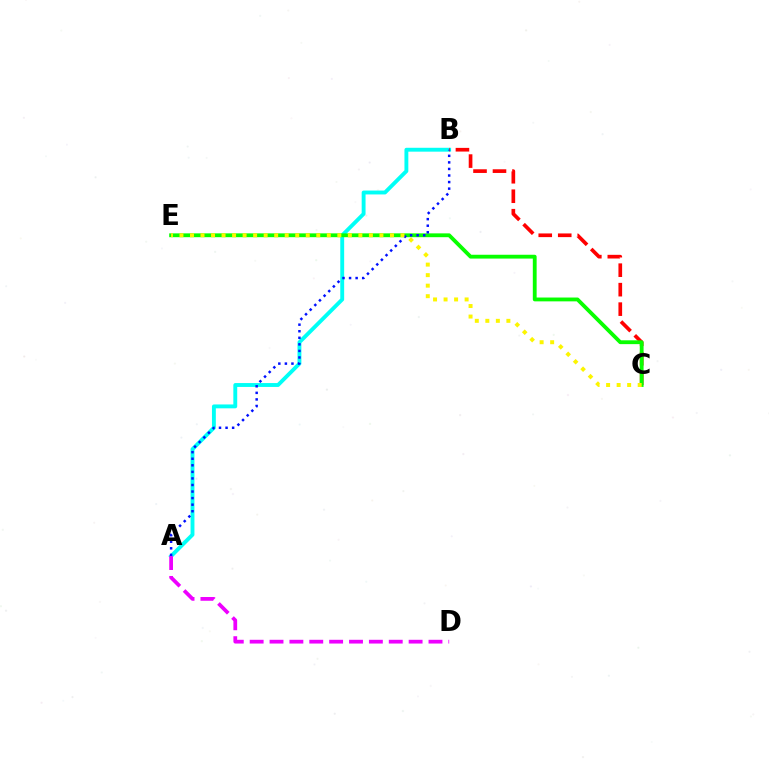{('A', 'B'): [{'color': '#00fff6', 'line_style': 'solid', 'thickness': 2.79}, {'color': '#0010ff', 'line_style': 'dotted', 'thickness': 1.78}], ('B', 'C'): [{'color': '#ff0000', 'line_style': 'dashed', 'thickness': 2.65}], ('C', 'E'): [{'color': '#08ff00', 'line_style': 'solid', 'thickness': 2.75}, {'color': '#fcf500', 'line_style': 'dotted', 'thickness': 2.86}], ('A', 'D'): [{'color': '#ee00ff', 'line_style': 'dashed', 'thickness': 2.7}]}